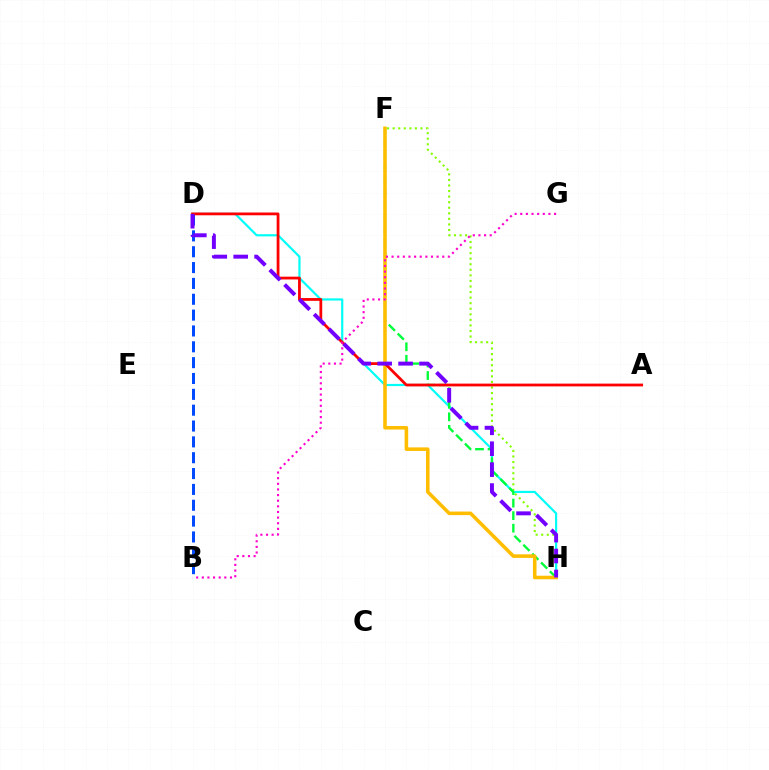{('B', 'D'): [{'color': '#004bff', 'line_style': 'dashed', 'thickness': 2.15}], ('F', 'H'): [{'color': '#84ff00', 'line_style': 'dotted', 'thickness': 1.51}, {'color': '#00ff39', 'line_style': 'dashed', 'thickness': 1.7}, {'color': '#ffbd00', 'line_style': 'solid', 'thickness': 2.56}], ('D', 'H'): [{'color': '#00fff6', 'line_style': 'solid', 'thickness': 1.58}, {'color': '#7200ff', 'line_style': 'dashed', 'thickness': 2.84}], ('A', 'D'): [{'color': '#ff0000', 'line_style': 'solid', 'thickness': 2.0}], ('B', 'G'): [{'color': '#ff00cf', 'line_style': 'dotted', 'thickness': 1.53}]}